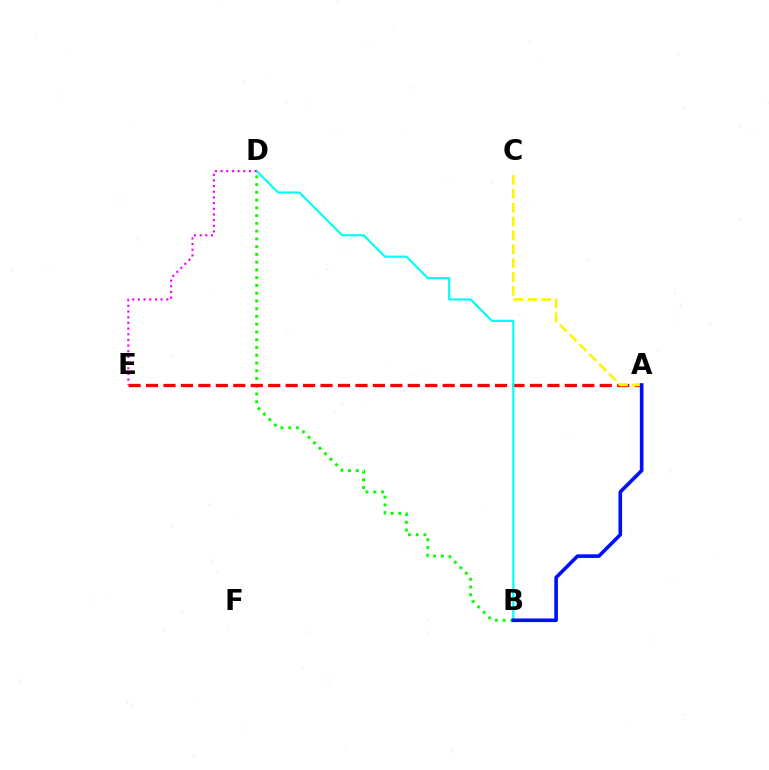{('B', 'D'): [{'color': '#08ff00', 'line_style': 'dotted', 'thickness': 2.11}, {'color': '#00fff6', 'line_style': 'solid', 'thickness': 1.56}], ('A', 'E'): [{'color': '#ff0000', 'line_style': 'dashed', 'thickness': 2.37}], ('A', 'C'): [{'color': '#fcf500', 'line_style': 'dashed', 'thickness': 1.88}], ('A', 'B'): [{'color': '#0010ff', 'line_style': 'solid', 'thickness': 2.61}], ('D', 'E'): [{'color': '#ee00ff', 'line_style': 'dotted', 'thickness': 1.54}]}